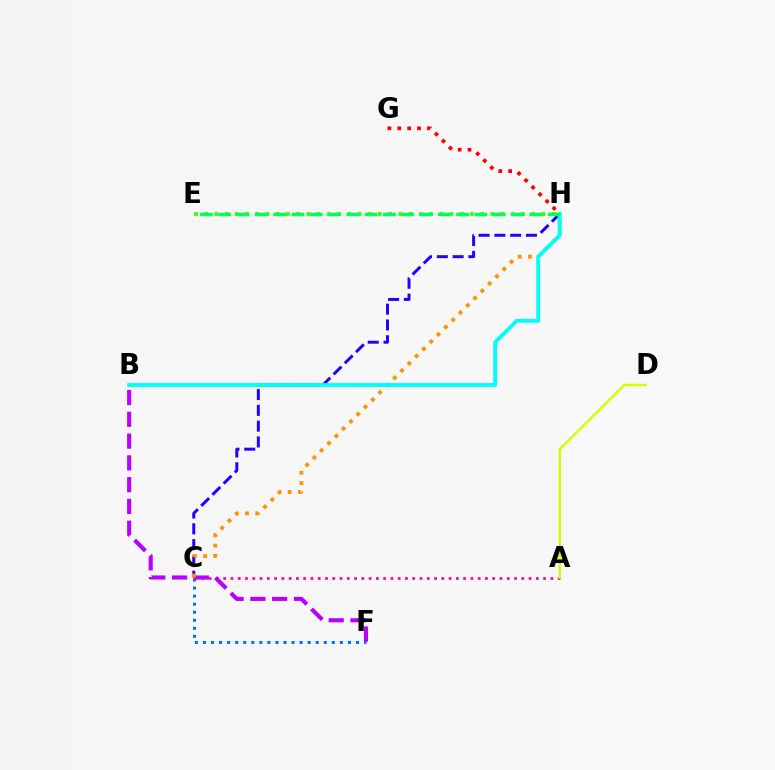{('G', 'H'): [{'color': '#ff0000', 'line_style': 'dotted', 'thickness': 2.69}], ('C', 'F'): [{'color': '#0074ff', 'line_style': 'dotted', 'thickness': 2.19}], ('C', 'H'): [{'color': '#2500ff', 'line_style': 'dashed', 'thickness': 2.14}, {'color': '#ff9400', 'line_style': 'dotted', 'thickness': 2.8}], ('A', 'C'): [{'color': '#ff00ac', 'line_style': 'dotted', 'thickness': 1.98}], ('B', 'F'): [{'color': '#b900ff', 'line_style': 'dashed', 'thickness': 2.96}], ('B', 'H'): [{'color': '#00fff6', 'line_style': 'solid', 'thickness': 2.79}], ('E', 'H'): [{'color': '#3dff00', 'line_style': 'dotted', 'thickness': 2.78}, {'color': '#00ff5c', 'line_style': 'dashed', 'thickness': 2.49}], ('A', 'D'): [{'color': '#d1ff00', 'line_style': 'solid', 'thickness': 1.76}]}